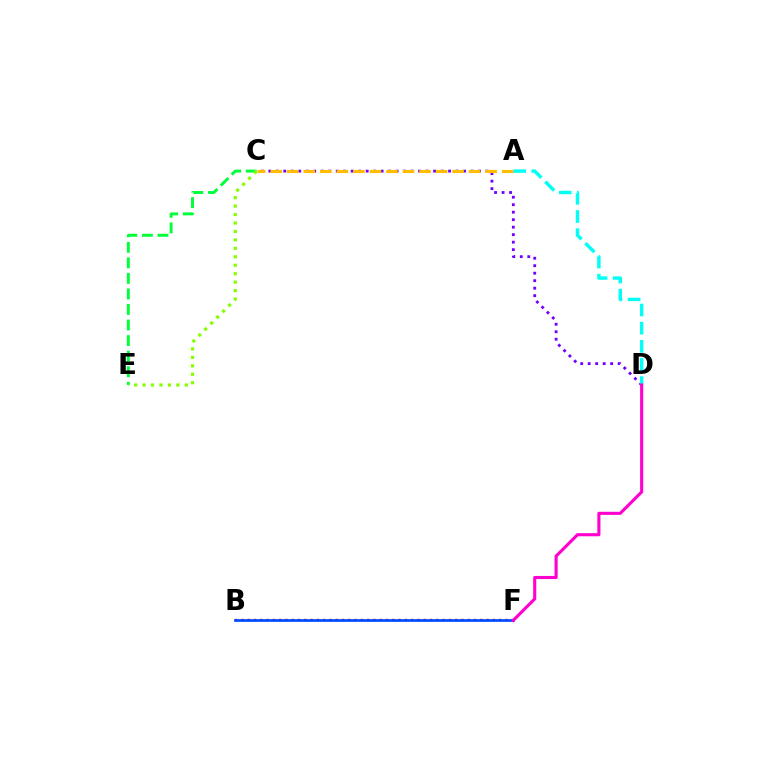{('C', 'D'): [{'color': '#7200ff', 'line_style': 'dotted', 'thickness': 2.03}], ('B', 'F'): [{'color': '#ff0000', 'line_style': 'dotted', 'thickness': 1.71}, {'color': '#004bff', 'line_style': 'solid', 'thickness': 1.95}], ('A', 'C'): [{'color': '#ffbd00', 'line_style': 'dashed', 'thickness': 2.25}], ('A', 'D'): [{'color': '#00fff6', 'line_style': 'dashed', 'thickness': 2.46}], ('C', 'E'): [{'color': '#00ff39', 'line_style': 'dashed', 'thickness': 2.11}, {'color': '#84ff00', 'line_style': 'dotted', 'thickness': 2.3}], ('D', 'F'): [{'color': '#ff00cf', 'line_style': 'solid', 'thickness': 2.24}]}